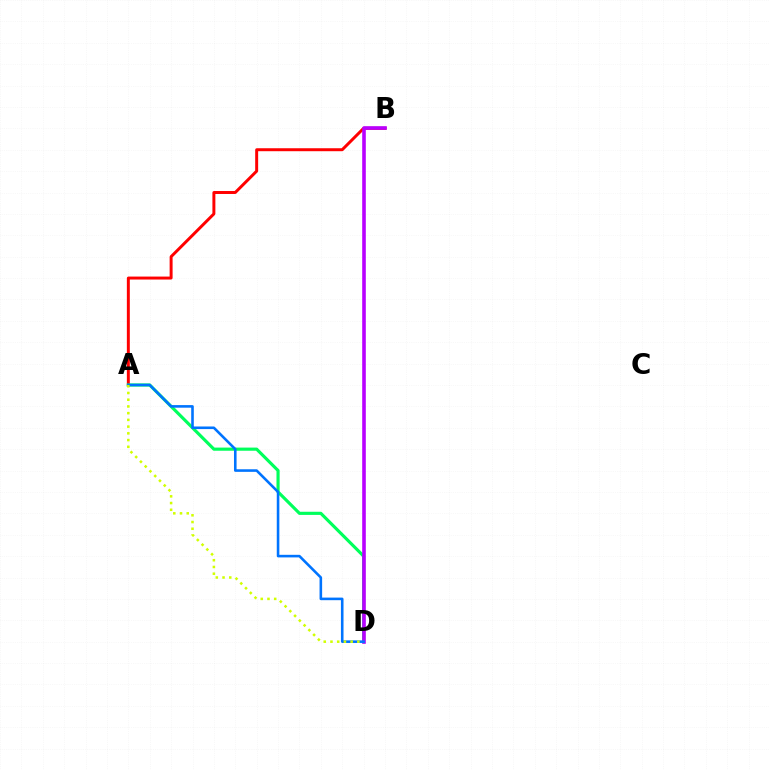{('A', 'B'): [{'color': '#ff0000', 'line_style': 'solid', 'thickness': 2.14}], ('A', 'D'): [{'color': '#00ff5c', 'line_style': 'solid', 'thickness': 2.27}, {'color': '#0074ff', 'line_style': 'solid', 'thickness': 1.86}, {'color': '#d1ff00', 'line_style': 'dotted', 'thickness': 1.83}], ('B', 'D'): [{'color': '#b900ff', 'line_style': 'solid', 'thickness': 2.6}]}